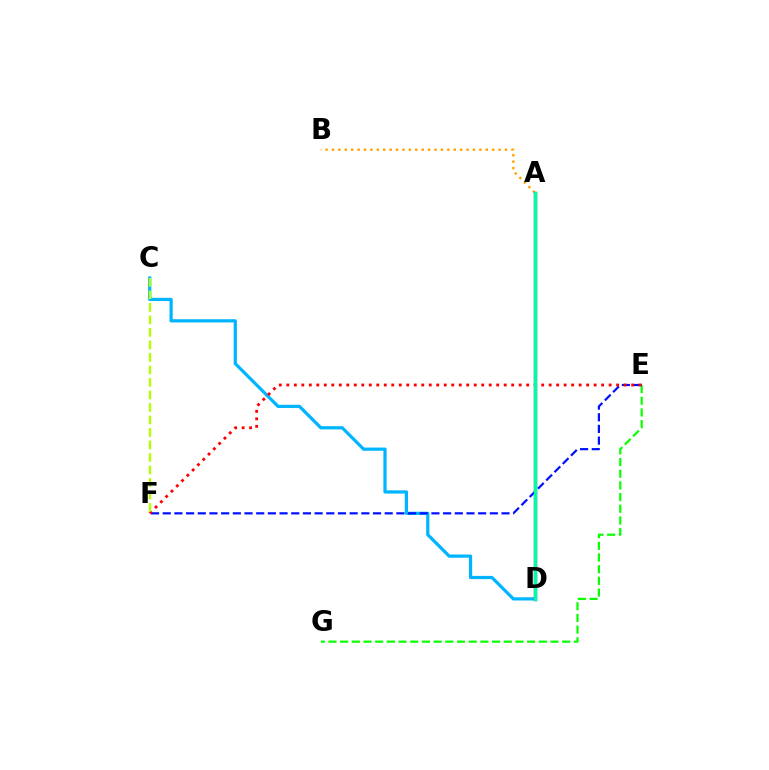{('E', 'G'): [{'color': '#08ff00', 'line_style': 'dashed', 'thickness': 1.59}], ('C', 'D'): [{'color': '#00b5ff', 'line_style': 'solid', 'thickness': 2.32}], ('A', 'B'): [{'color': '#ffa500', 'line_style': 'dotted', 'thickness': 1.74}], ('A', 'D'): [{'color': '#9b00ff', 'line_style': 'solid', 'thickness': 2.41}, {'color': '#ff00bd', 'line_style': 'dotted', 'thickness': 1.9}, {'color': '#00ff9d', 'line_style': 'solid', 'thickness': 2.44}], ('E', 'F'): [{'color': '#0010ff', 'line_style': 'dashed', 'thickness': 1.59}, {'color': '#ff0000', 'line_style': 'dotted', 'thickness': 2.04}], ('C', 'F'): [{'color': '#b3ff00', 'line_style': 'dashed', 'thickness': 1.7}]}